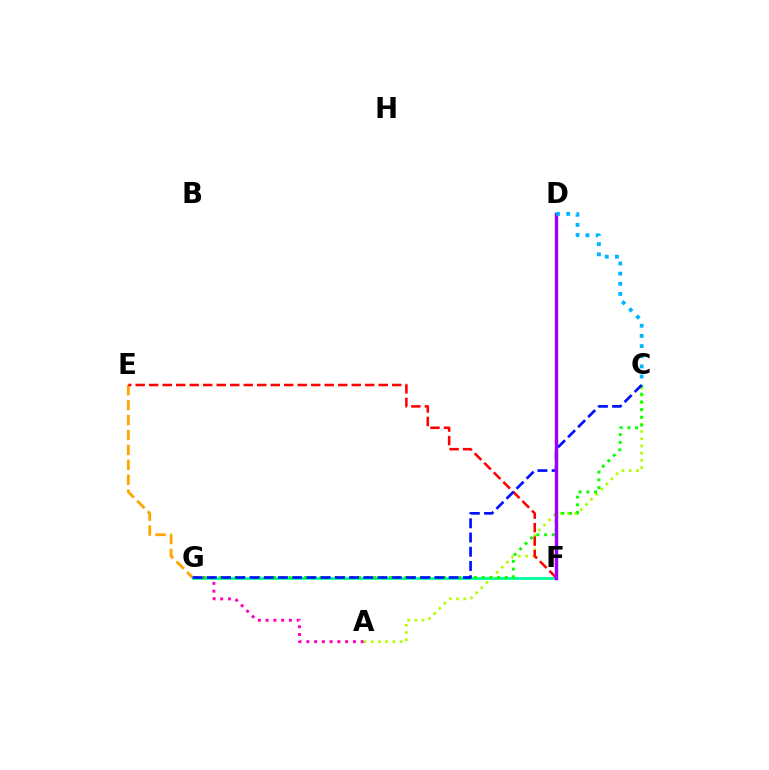{('E', 'G'): [{'color': '#ffa500', 'line_style': 'dashed', 'thickness': 2.03}], ('F', 'G'): [{'color': '#00ff9d', 'line_style': 'solid', 'thickness': 2.02}], ('A', 'C'): [{'color': '#b3ff00', 'line_style': 'dotted', 'thickness': 1.96}], ('A', 'G'): [{'color': '#ff00bd', 'line_style': 'dotted', 'thickness': 2.11}], ('E', 'F'): [{'color': '#ff0000', 'line_style': 'dashed', 'thickness': 1.83}], ('C', 'G'): [{'color': '#08ff00', 'line_style': 'dotted', 'thickness': 2.1}, {'color': '#0010ff', 'line_style': 'dashed', 'thickness': 1.93}], ('D', 'F'): [{'color': '#9b00ff', 'line_style': 'solid', 'thickness': 2.46}], ('C', 'D'): [{'color': '#00b5ff', 'line_style': 'dotted', 'thickness': 2.76}]}